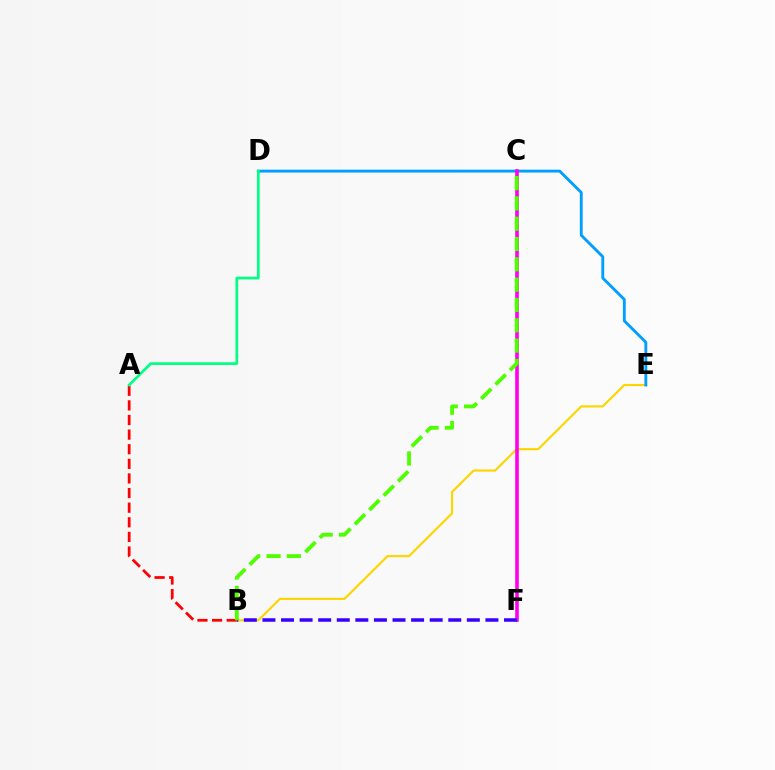{('B', 'E'): [{'color': '#ffd500', 'line_style': 'solid', 'thickness': 1.55}], ('A', 'B'): [{'color': '#ff0000', 'line_style': 'dashed', 'thickness': 1.99}], ('D', 'E'): [{'color': '#009eff', 'line_style': 'solid', 'thickness': 2.05}], ('C', 'F'): [{'color': '#ff00ed', 'line_style': 'solid', 'thickness': 2.61}], ('A', 'D'): [{'color': '#00ff86', 'line_style': 'solid', 'thickness': 1.95}], ('B', 'F'): [{'color': '#3700ff', 'line_style': 'dashed', 'thickness': 2.52}], ('B', 'C'): [{'color': '#4fff00', 'line_style': 'dashed', 'thickness': 2.76}]}